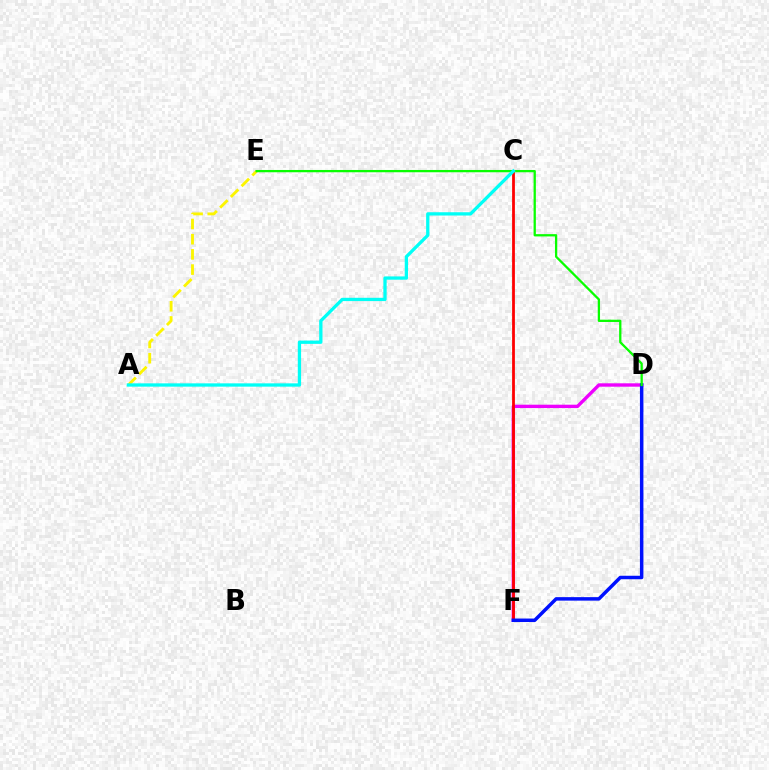{('D', 'F'): [{'color': '#ee00ff', 'line_style': 'solid', 'thickness': 2.44}, {'color': '#0010ff', 'line_style': 'solid', 'thickness': 2.51}], ('A', 'E'): [{'color': '#fcf500', 'line_style': 'dashed', 'thickness': 2.06}], ('C', 'F'): [{'color': '#ff0000', 'line_style': 'solid', 'thickness': 2.0}], ('D', 'E'): [{'color': '#08ff00', 'line_style': 'solid', 'thickness': 1.65}], ('A', 'C'): [{'color': '#00fff6', 'line_style': 'solid', 'thickness': 2.37}]}